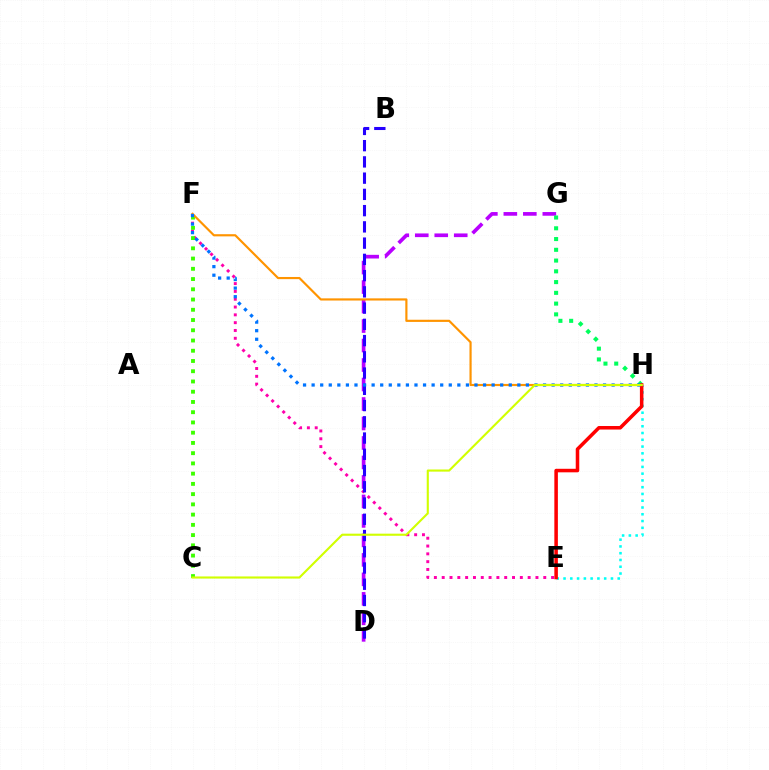{('E', 'H'): [{'color': '#00fff6', 'line_style': 'dotted', 'thickness': 1.84}, {'color': '#ff0000', 'line_style': 'solid', 'thickness': 2.55}], ('D', 'G'): [{'color': '#b900ff', 'line_style': 'dashed', 'thickness': 2.65}], ('E', 'F'): [{'color': '#ff00ac', 'line_style': 'dotted', 'thickness': 2.12}], ('G', 'H'): [{'color': '#00ff5c', 'line_style': 'dotted', 'thickness': 2.92}], ('B', 'D'): [{'color': '#2500ff', 'line_style': 'dashed', 'thickness': 2.21}], ('C', 'F'): [{'color': '#3dff00', 'line_style': 'dotted', 'thickness': 2.78}], ('F', 'H'): [{'color': '#ff9400', 'line_style': 'solid', 'thickness': 1.56}, {'color': '#0074ff', 'line_style': 'dotted', 'thickness': 2.33}], ('C', 'H'): [{'color': '#d1ff00', 'line_style': 'solid', 'thickness': 1.53}]}